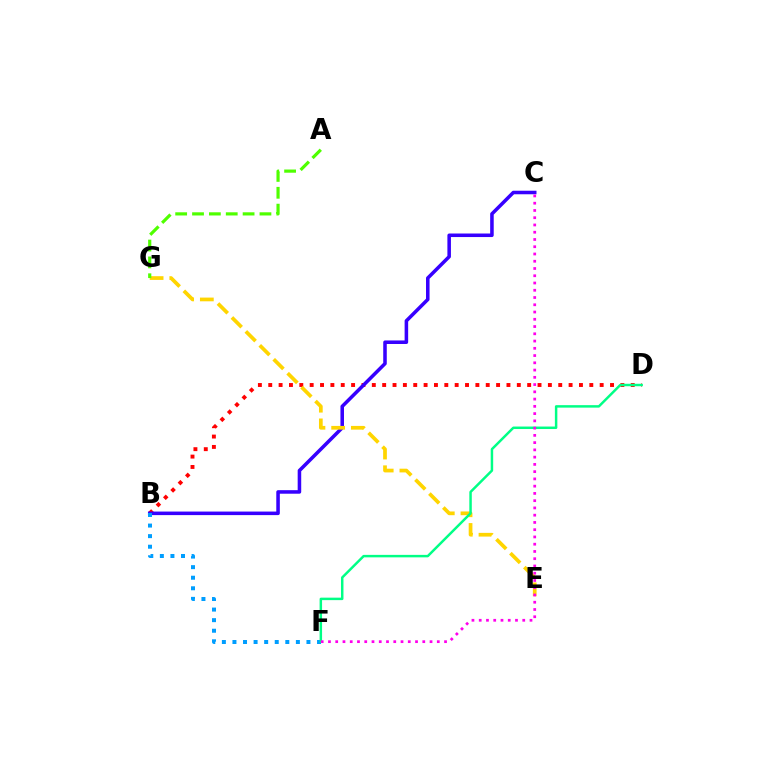{('B', 'D'): [{'color': '#ff0000', 'line_style': 'dotted', 'thickness': 2.81}], ('B', 'C'): [{'color': '#3700ff', 'line_style': 'solid', 'thickness': 2.55}], ('E', 'G'): [{'color': '#ffd500', 'line_style': 'dashed', 'thickness': 2.68}], ('B', 'F'): [{'color': '#009eff', 'line_style': 'dotted', 'thickness': 2.87}], ('A', 'G'): [{'color': '#4fff00', 'line_style': 'dashed', 'thickness': 2.29}], ('D', 'F'): [{'color': '#00ff86', 'line_style': 'solid', 'thickness': 1.78}], ('C', 'F'): [{'color': '#ff00ed', 'line_style': 'dotted', 'thickness': 1.97}]}